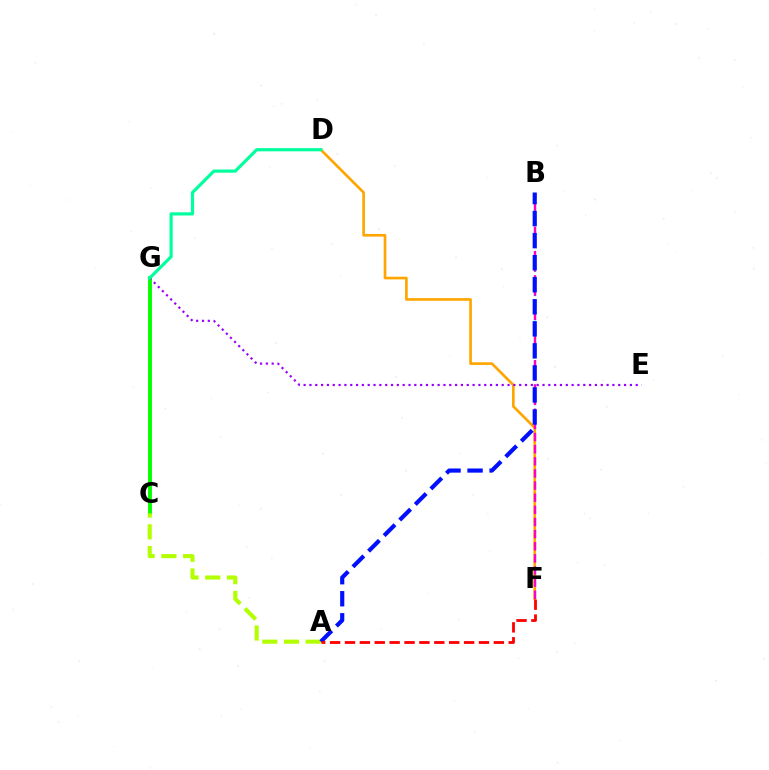{('B', 'F'): [{'color': '#00b5ff', 'line_style': 'dashed', 'thickness': 1.65}, {'color': '#ff00bd', 'line_style': 'dashed', 'thickness': 1.65}], ('C', 'G'): [{'color': '#08ff00', 'line_style': 'solid', 'thickness': 2.82}], ('D', 'F'): [{'color': '#ffa500', 'line_style': 'solid', 'thickness': 1.91}], ('A', 'C'): [{'color': '#b3ff00', 'line_style': 'dashed', 'thickness': 2.95}], ('E', 'G'): [{'color': '#9b00ff', 'line_style': 'dotted', 'thickness': 1.58}], ('A', 'B'): [{'color': '#0010ff', 'line_style': 'dashed', 'thickness': 2.99}], ('A', 'F'): [{'color': '#ff0000', 'line_style': 'dashed', 'thickness': 2.02}], ('D', 'G'): [{'color': '#00ff9d', 'line_style': 'solid', 'thickness': 2.28}]}